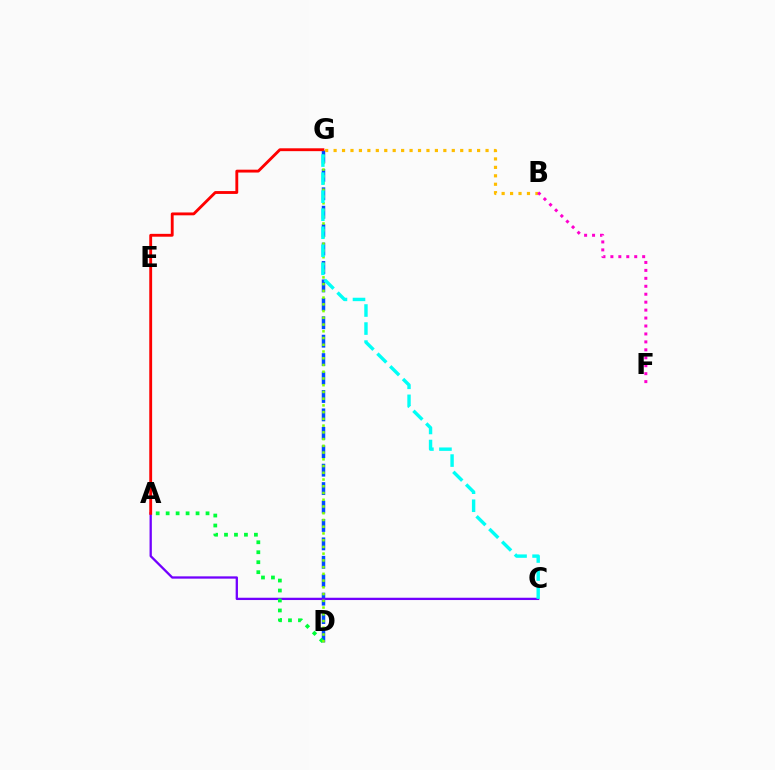{('D', 'G'): [{'color': '#004bff', 'line_style': 'dashed', 'thickness': 2.5}, {'color': '#84ff00', 'line_style': 'dotted', 'thickness': 1.83}], ('A', 'C'): [{'color': '#7200ff', 'line_style': 'solid', 'thickness': 1.66}], ('B', 'G'): [{'color': '#ffbd00', 'line_style': 'dotted', 'thickness': 2.29}], ('A', 'D'): [{'color': '#00ff39', 'line_style': 'dotted', 'thickness': 2.71}], ('A', 'G'): [{'color': '#ff0000', 'line_style': 'solid', 'thickness': 2.06}], ('B', 'F'): [{'color': '#ff00cf', 'line_style': 'dotted', 'thickness': 2.16}], ('C', 'G'): [{'color': '#00fff6', 'line_style': 'dashed', 'thickness': 2.45}]}